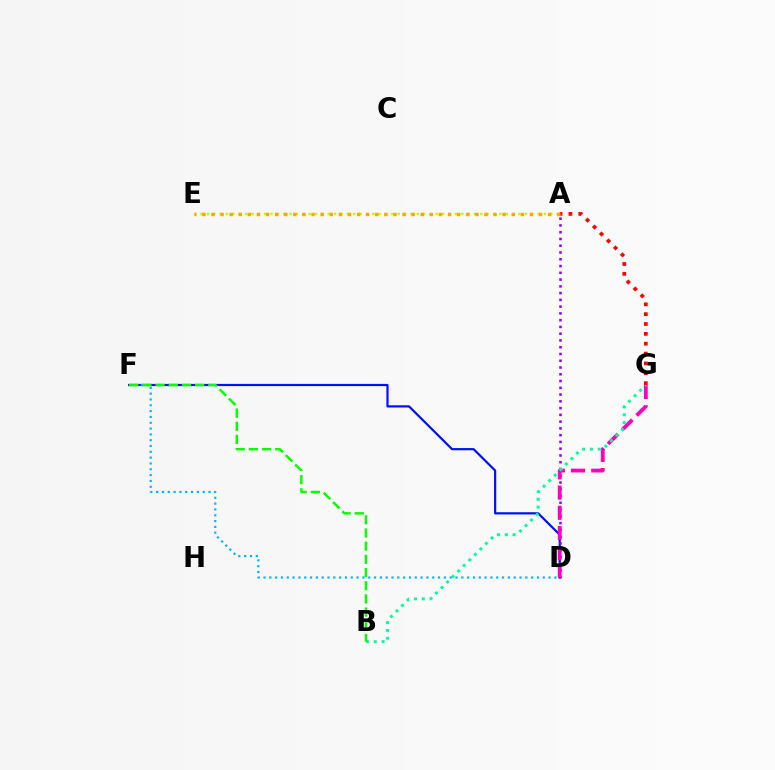{('D', 'F'): [{'color': '#0010ff', 'line_style': 'solid', 'thickness': 1.59}, {'color': '#00b5ff', 'line_style': 'dotted', 'thickness': 1.58}], ('A', 'E'): [{'color': '#b3ff00', 'line_style': 'dotted', 'thickness': 1.73}, {'color': '#ffa500', 'line_style': 'dotted', 'thickness': 2.47}], ('A', 'D'): [{'color': '#9b00ff', 'line_style': 'dotted', 'thickness': 1.84}], ('D', 'G'): [{'color': '#ff00bd', 'line_style': 'dashed', 'thickness': 2.74}], ('B', 'G'): [{'color': '#00ff9d', 'line_style': 'dotted', 'thickness': 2.12}], ('A', 'G'): [{'color': '#ff0000', 'line_style': 'dotted', 'thickness': 2.68}], ('B', 'F'): [{'color': '#08ff00', 'line_style': 'dashed', 'thickness': 1.79}]}